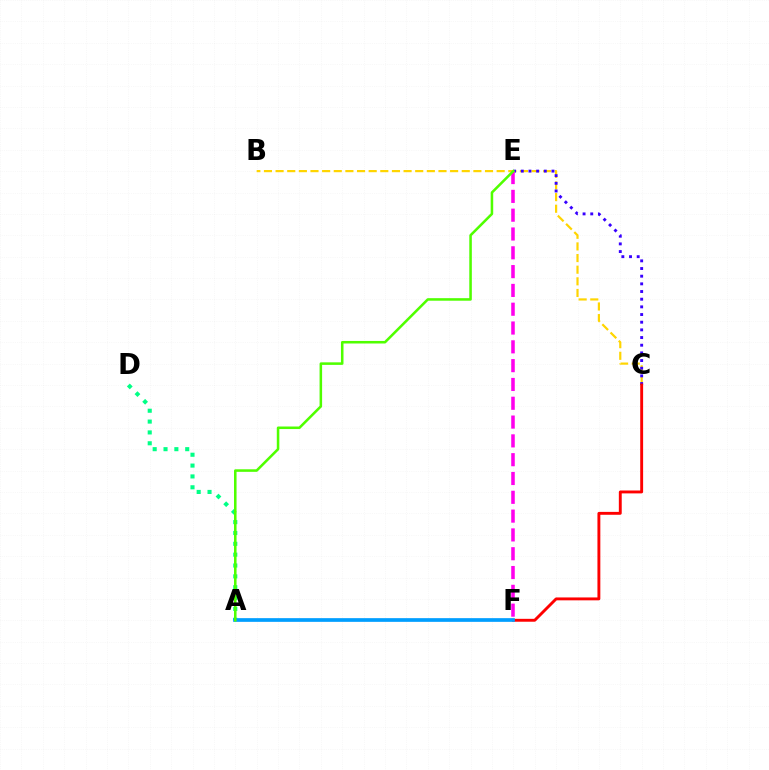{('B', 'C'): [{'color': '#ffd500', 'line_style': 'dashed', 'thickness': 1.58}], ('C', 'E'): [{'color': '#3700ff', 'line_style': 'dotted', 'thickness': 2.08}], ('A', 'D'): [{'color': '#00ff86', 'line_style': 'dotted', 'thickness': 2.95}], ('E', 'F'): [{'color': '#ff00ed', 'line_style': 'dashed', 'thickness': 2.56}], ('C', 'F'): [{'color': '#ff0000', 'line_style': 'solid', 'thickness': 2.08}], ('A', 'F'): [{'color': '#009eff', 'line_style': 'solid', 'thickness': 2.66}], ('A', 'E'): [{'color': '#4fff00', 'line_style': 'solid', 'thickness': 1.83}]}